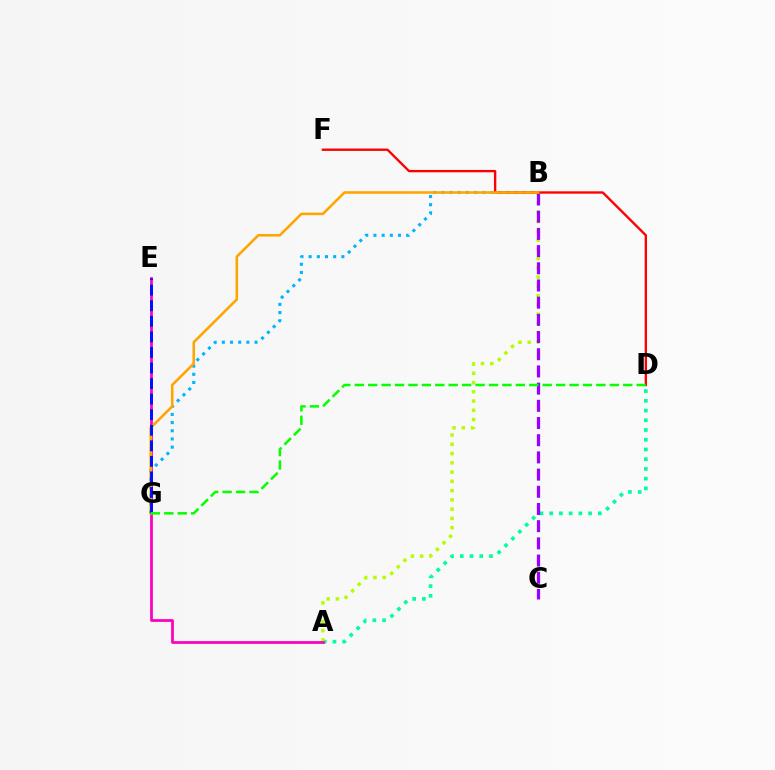{('B', 'G'): [{'color': '#00b5ff', 'line_style': 'dotted', 'thickness': 2.22}, {'color': '#ffa500', 'line_style': 'solid', 'thickness': 1.85}], ('A', 'D'): [{'color': '#00ff9d', 'line_style': 'dotted', 'thickness': 2.64}], ('A', 'B'): [{'color': '#b3ff00', 'line_style': 'dotted', 'thickness': 2.52}], ('B', 'C'): [{'color': '#9b00ff', 'line_style': 'dashed', 'thickness': 2.34}], ('A', 'E'): [{'color': '#ff00bd', 'line_style': 'solid', 'thickness': 1.98}], ('D', 'F'): [{'color': '#ff0000', 'line_style': 'solid', 'thickness': 1.7}], ('E', 'G'): [{'color': '#0010ff', 'line_style': 'dashed', 'thickness': 2.11}], ('D', 'G'): [{'color': '#08ff00', 'line_style': 'dashed', 'thickness': 1.82}]}